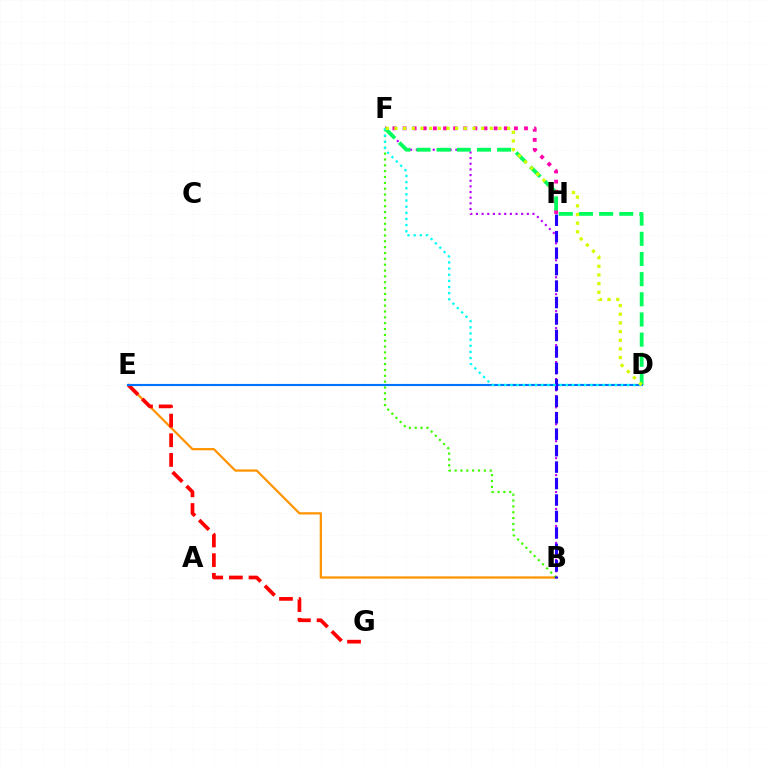{('B', 'E'): [{'color': '#ff9400', 'line_style': 'solid', 'thickness': 1.62}], ('B', 'F'): [{'color': '#b900ff', 'line_style': 'dotted', 'thickness': 1.54}, {'color': '#3dff00', 'line_style': 'dotted', 'thickness': 1.59}], ('E', 'G'): [{'color': '#ff0000', 'line_style': 'dashed', 'thickness': 2.67}], ('F', 'H'): [{'color': '#ff00ac', 'line_style': 'dotted', 'thickness': 2.75}], ('D', 'F'): [{'color': '#00ff5c', 'line_style': 'dashed', 'thickness': 2.74}, {'color': '#00fff6', 'line_style': 'dotted', 'thickness': 1.67}, {'color': '#d1ff00', 'line_style': 'dotted', 'thickness': 2.35}], ('D', 'E'): [{'color': '#0074ff', 'line_style': 'solid', 'thickness': 1.54}], ('B', 'H'): [{'color': '#2500ff', 'line_style': 'dashed', 'thickness': 2.24}]}